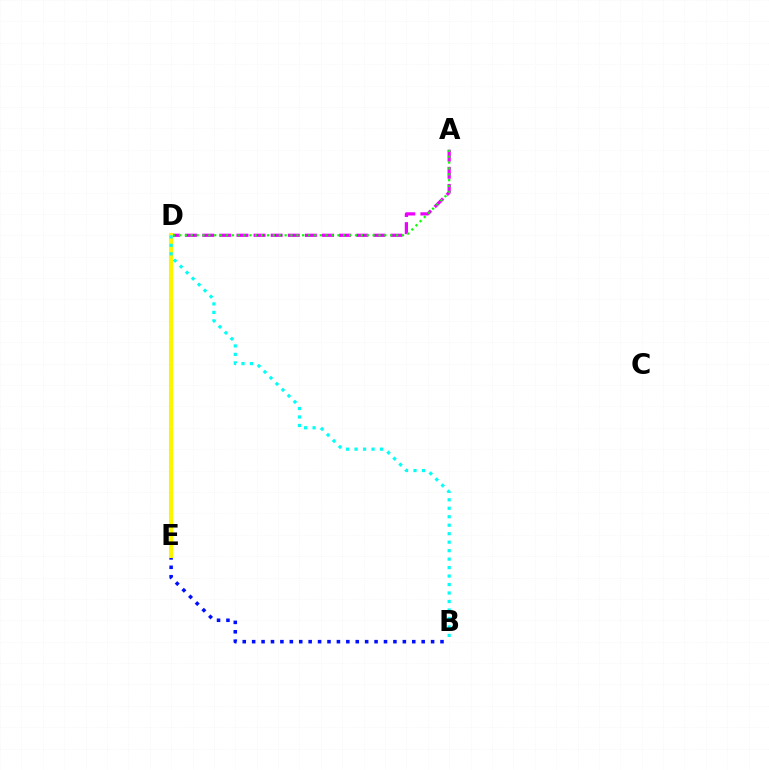{('A', 'D'): [{'color': '#ee00ff', 'line_style': 'dashed', 'thickness': 2.32}, {'color': '#08ff00', 'line_style': 'dotted', 'thickness': 1.59}], ('B', 'E'): [{'color': '#0010ff', 'line_style': 'dotted', 'thickness': 2.56}], ('D', 'E'): [{'color': '#ff0000', 'line_style': 'dotted', 'thickness': 2.78}, {'color': '#fcf500', 'line_style': 'solid', 'thickness': 2.94}], ('B', 'D'): [{'color': '#00fff6', 'line_style': 'dotted', 'thickness': 2.3}]}